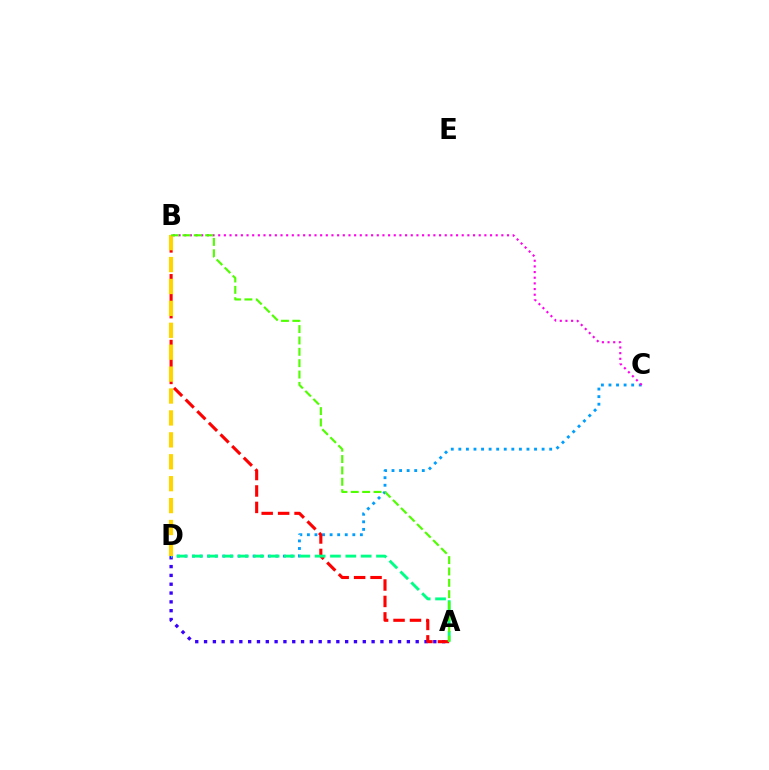{('A', 'D'): [{'color': '#3700ff', 'line_style': 'dotted', 'thickness': 2.4}, {'color': '#00ff86', 'line_style': 'dashed', 'thickness': 2.09}], ('C', 'D'): [{'color': '#009eff', 'line_style': 'dotted', 'thickness': 2.06}], ('B', 'C'): [{'color': '#ff00ed', 'line_style': 'dotted', 'thickness': 1.54}], ('A', 'B'): [{'color': '#ff0000', 'line_style': 'dashed', 'thickness': 2.23}, {'color': '#4fff00', 'line_style': 'dashed', 'thickness': 1.54}], ('B', 'D'): [{'color': '#ffd500', 'line_style': 'dashed', 'thickness': 2.98}]}